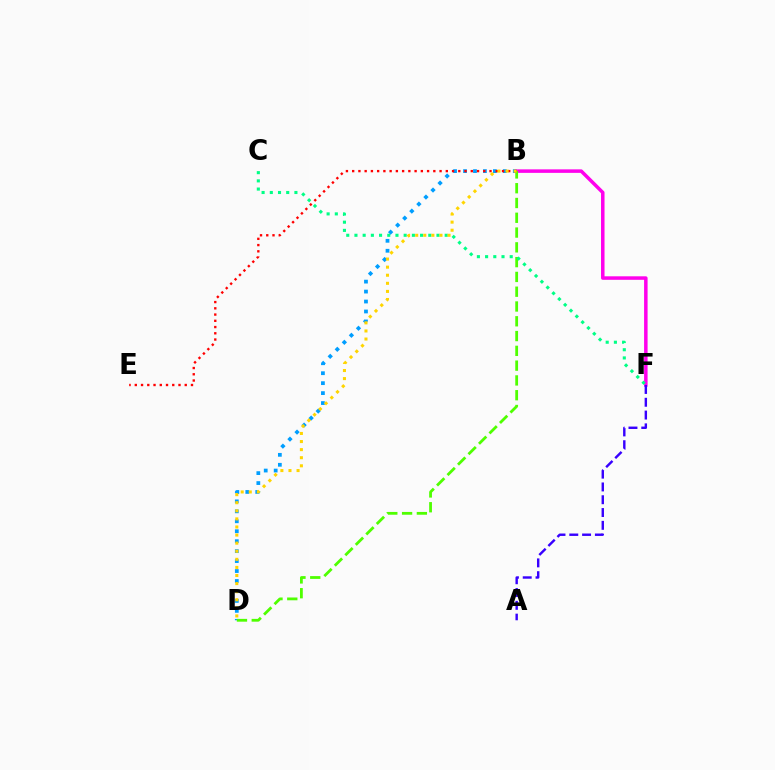{('B', 'D'): [{'color': '#009eff', 'line_style': 'dotted', 'thickness': 2.7}, {'color': '#4fff00', 'line_style': 'dashed', 'thickness': 2.01}, {'color': '#ffd500', 'line_style': 'dotted', 'thickness': 2.2}], ('B', 'F'): [{'color': '#ff00ed', 'line_style': 'solid', 'thickness': 2.52}], ('B', 'E'): [{'color': '#ff0000', 'line_style': 'dotted', 'thickness': 1.7}], ('C', 'F'): [{'color': '#00ff86', 'line_style': 'dotted', 'thickness': 2.23}], ('A', 'F'): [{'color': '#3700ff', 'line_style': 'dashed', 'thickness': 1.74}]}